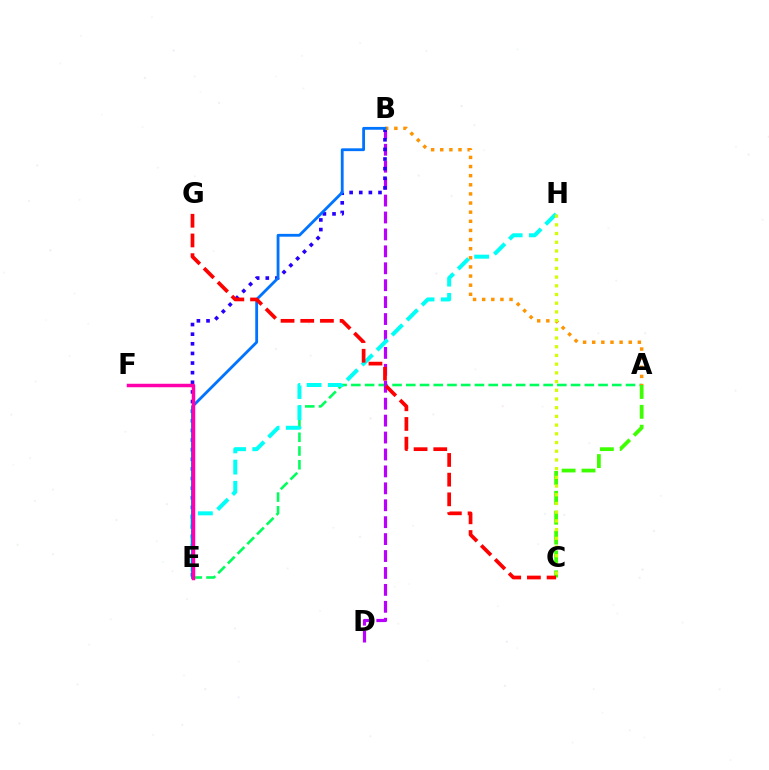{('A', 'E'): [{'color': '#00ff5c', 'line_style': 'dashed', 'thickness': 1.87}], ('B', 'D'): [{'color': '#b900ff', 'line_style': 'dashed', 'thickness': 2.3}], ('B', 'E'): [{'color': '#2500ff', 'line_style': 'dotted', 'thickness': 2.61}, {'color': '#0074ff', 'line_style': 'solid', 'thickness': 2.03}], ('A', 'B'): [{'color': '#ff9400', 'line_style': 'dotted', 'thickness': 2.48}], ('A', 'C'): [{'color': '#3dff00', 'line_style': 'dashed', 'thickness': 2.7}], ('E', 'H'): [{'color': '#00fff6', 'line_style': 'dashed', 'thickness': 2.88}], ('C', 'H'): [{'color': '#d1ff00', 'line_style': 'dotted', 'thickness': 2.37}], ('C', 'G'): [{'color': '#ff0000', 'line_style': 'dashed', 'thickness': 2.68}], ('E', 'F'): [{'color': '#ff00ac', 'line_style': 'solid', 'thickness': 2.5}]}